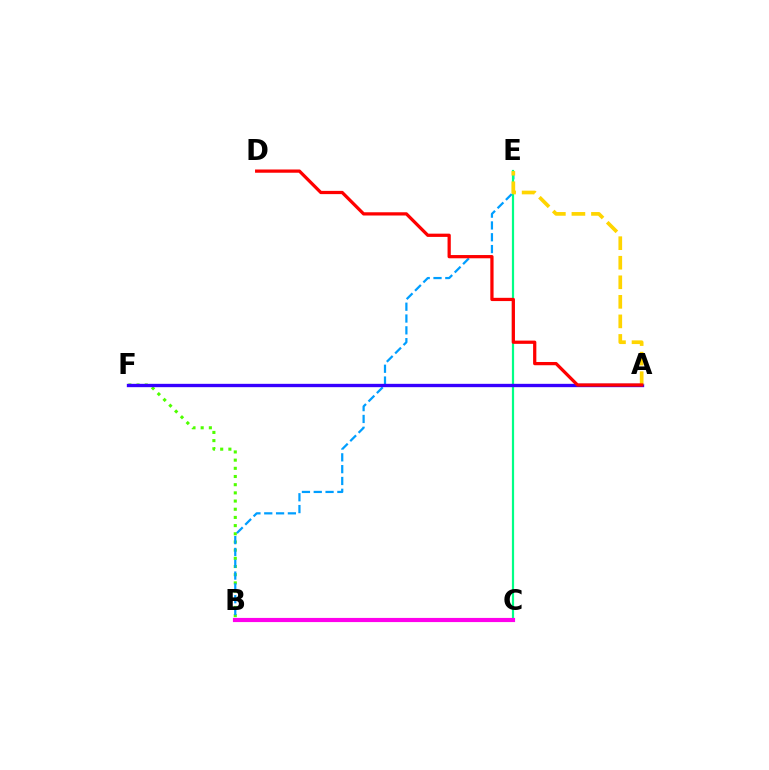{('B', 'F'): [{'color': '#4fff00', 'line_style': 'dotted', 'thickness': 2.22}], ('B', 'E'): [{'color': '#009eff', 'line_style': 'dashed', 'thickness': 1.6}], ('C', 'E'): [{'color': '#00ff86', 'line_style': 'solid', 'thickness': 1.59}], ('A', 'F'): [{'color': '#3700ff', 'line_style': 'solid', 'thickness': 2.41}], ('A', 'E'): [{'color': '#ffd500', 'line_style': 'dashed', 'thickness': 2.66}], ('A', 'D'): [{'color': '#ff0000', 'line_style': 'solid', 'thickness': 2.34}], ('B', 'C'): [{'color': '#ff00ed', 'line_style': 'solid', 'thickness': 2.99}]}